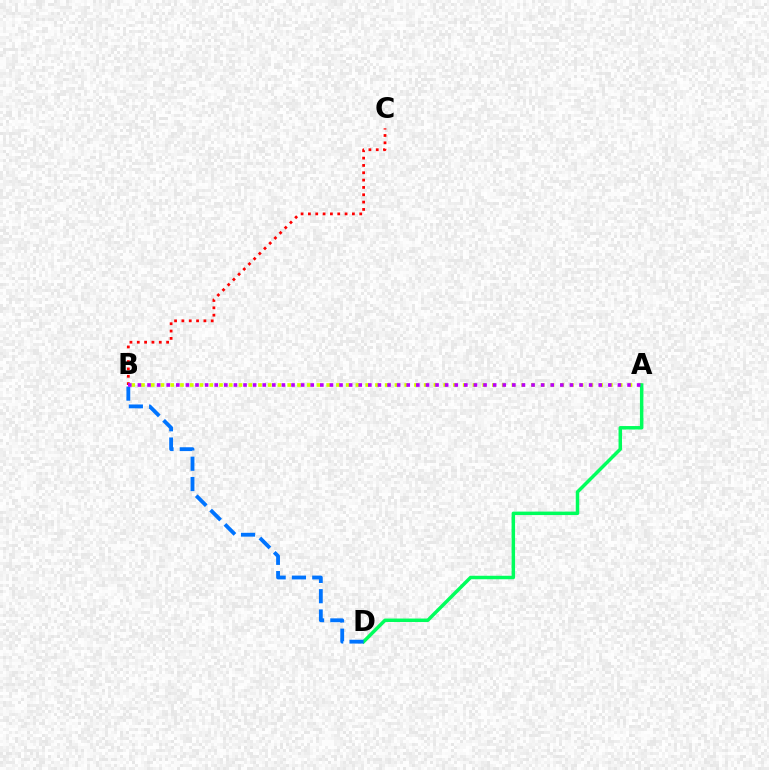{('A', 'B'): [{'color': '#d1ff00', 'line_style': 'dotted', 'thickness': 2.65}, {'color': '#b900ff', 'line_style': 'dotted', 'thickness': 2.61}], ('A', 'D'): [{'color': '#00ff5c', 'line_style': 'solid', 'thickness': 2.5}], ('B', 'C'): [{'color': '#ff0000', 'line_style': 'dotted', 'thickness': 1.99}], ('B', 'D'): [{'color': '#0074ff', 'line_style': 'dashed', 'thickness': 2.76}]}